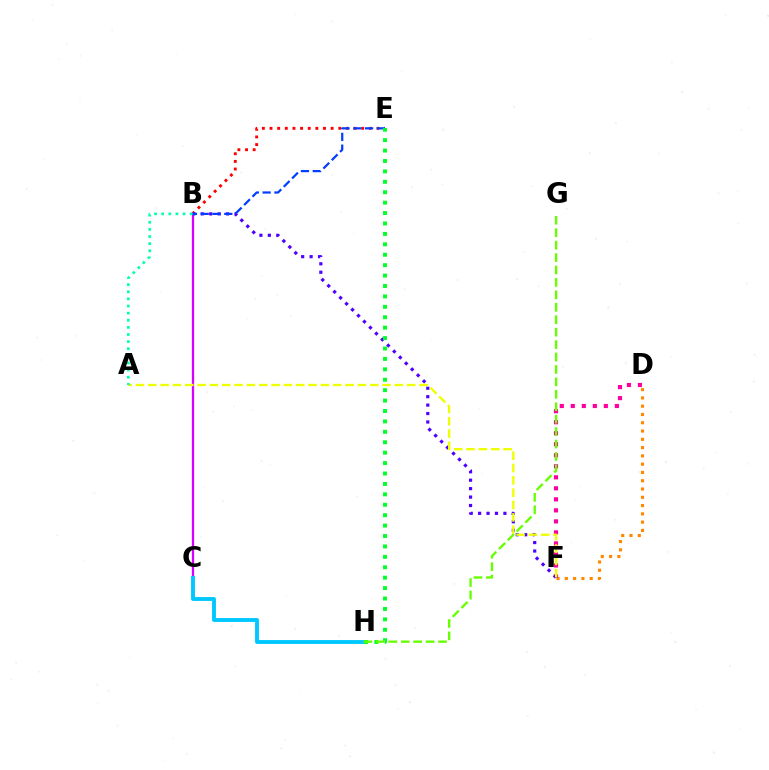{('B', 'C'): [{'color': '#d600ff', 'line_style': 'solid', 'thickness': 1.62}], ('D', 'F'): [{'color': '#ff8800', 'line_style': 'dotted', 'thickness': 2.25}, {'color': '#ff00a0', 'line_style': 'dotted', 'thickness': 2.99}], ('C', 'H'): [{'color': '#00c7ff', 'line_style': 'solid', 'thickness': 2.8}], ('B', 'E'): [{'color': '#ff0000', 'line_style': 'dotted', 'thickness': 2.08}, {'color': '#003fff', 'line_style': 'dashed', 'thickness': 1.6}], ('B', 'F'): [{'color': '#4f00ff', 'line_style': 'dotted', 'thickness': 2.29}], ('A', 'F'): [{'color': '#eeff00', 'line_style': 'dashed', 'thickness': 1.67}], ('E', 'H'): [{'color': '#00ff27', 'line_style': 'dotted', 'thickness': 2.83}], ('A', 'B'): [{'color': '#00ffaf', 'line_style': 'dotted', 'thickness': 1.93}], ('G', 'H'): [{'color': '#66ff00', 'line_style': 'dashed', 'thickness': 1.69}]}